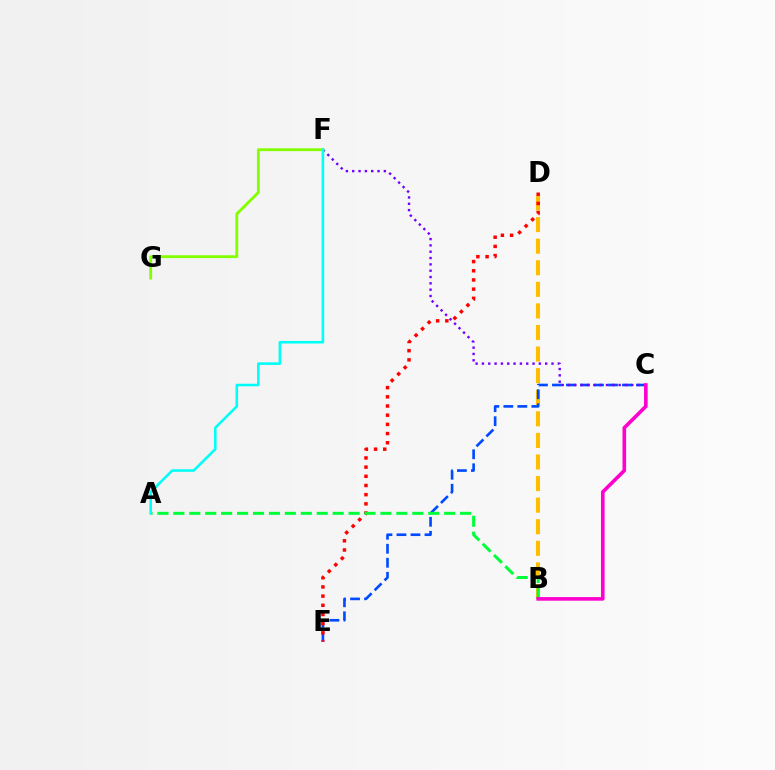{('B', 'D'): [{'color': '#ffbd00', 'line_style': 'dashed', 'thickness': 2.93}], ('C', 'E'): [{'color': '#004bff', 'line_style': 'dashed', 'thickness': 1.9}], ('D', 'E'): [{'color': '#ff0000', 'line_style': 'dotted', 'thickness': 2.49}], ('C', 'F'): [{'color': '#7200ff', 'line_style': 'dotted', 'thickness': 1.72}], ('A', 'B'): [{'color': '#00ff39', 'line_style': 'dashed', 'thickness': 2.16}], ('F', 'G'): [{'color': '#84ff00', 'line_style': 'solid', 'thickness': 2.04}], ('B', 'C'): [{'color': '#ff00cf', 'line_style': 'solid', 'thickness': 2.6}], ('A', 'F'): [{'color': '#00fff6', 'line_style': 'solid', 'thickness': 1.86}]}